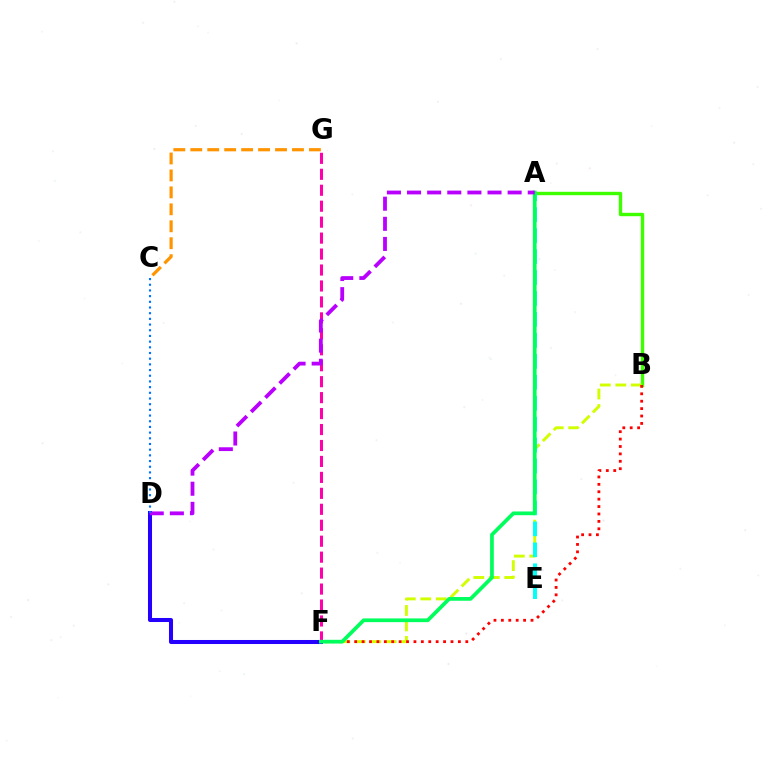{('A', 'B'): [{'color': '#3dff00', 'line_style': 'solid', 'thickness': 2.45}], ('B', 'F'): [{'color': '#d1ff00', 'line_style': 'dashed', 'thickness': 2.1}, {'color': '#ff0000', 'line_style': 'dotted', 'thickness': 2.01}], ('F', 'G'): [{'color': '#ff00ac', 'line_style': 'dashed', 'thickness': 2.17}], ('D', 'F'): [{'color': '#2500ff', 'line_style': 'solid', 'thickness': 2.91}], ('A', 'E'): [{'color': '#00fff6', 'line_style': 'dashed', 'thickness': 2.85}], ('A', 'F'): [{'color': '#00ff5c', 'line_style': 'solid', 'thickness': 2.68}], ('A', 'D'): [{'color': '#b900ff', 'line_style': 'dashed', 'thickness': 2.73}], ('C', 'D'): [{'color': '#0074ff', 'line_style': 'dotted', 'thickness': 1.55}], ('C', 'G'): [{'color': '#ff9400', 'line_style': 'dashed', 'thickness': 2.3}]}